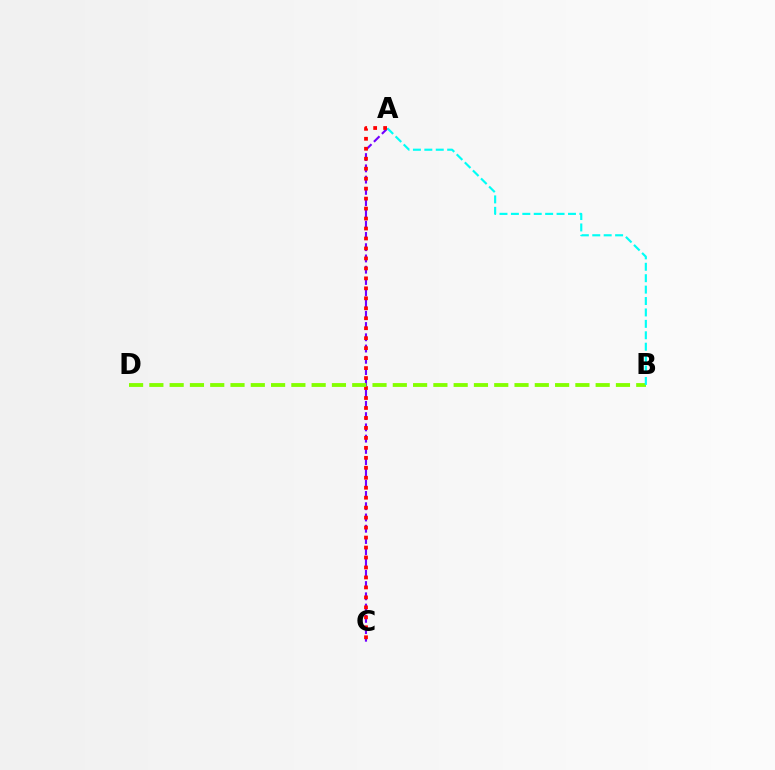{('A', 'C'): [{'color': '#7200ff', 'line_style': 'dashed', 'thickness': 1.53}, {'color': '#ff0000', 'line_style': 'dotted', 'thickness': 2.71}], ('B', 'D'): [{'color': '#84ff00', 'line_style': 'dashed', 'thickness': 2.76}], ('A', 'B'): [{'color': '#00fff6', 'line_style': 'dashed', 'thickness': 1.55}]}